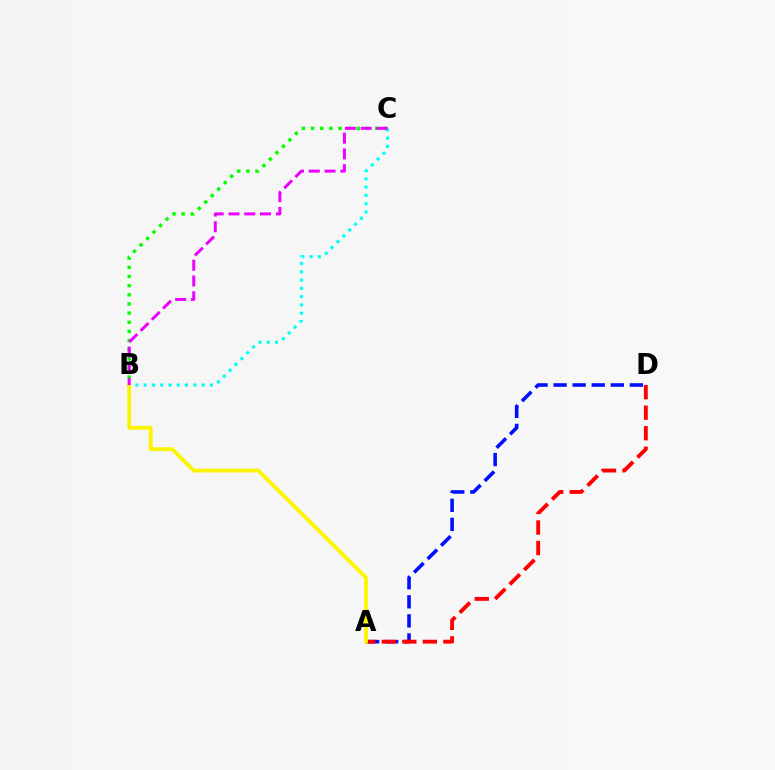{('A', 'D'): [{'color': '#0010ff', 'line_style': 'dashed', 'thickness': 2.59}, {'color': '#ff0000', 'line_style': 'dashed', 'thickness': 2.79}], ('B', 'C'): [{'color': '#08ff00', 'line_style': 'dotted', 'thickness': 2.49}, {'color': '#00fff6', 'line_style': 'dotted', 'thickness': 2.25}, {'color': '#ee00ff', 'line_style': 'dashed', 'thickness': 2.14}], ('A', 'B'): [{'color': '#fcf500', 'line_style': 'solid', 'thickness': 2.75}]}